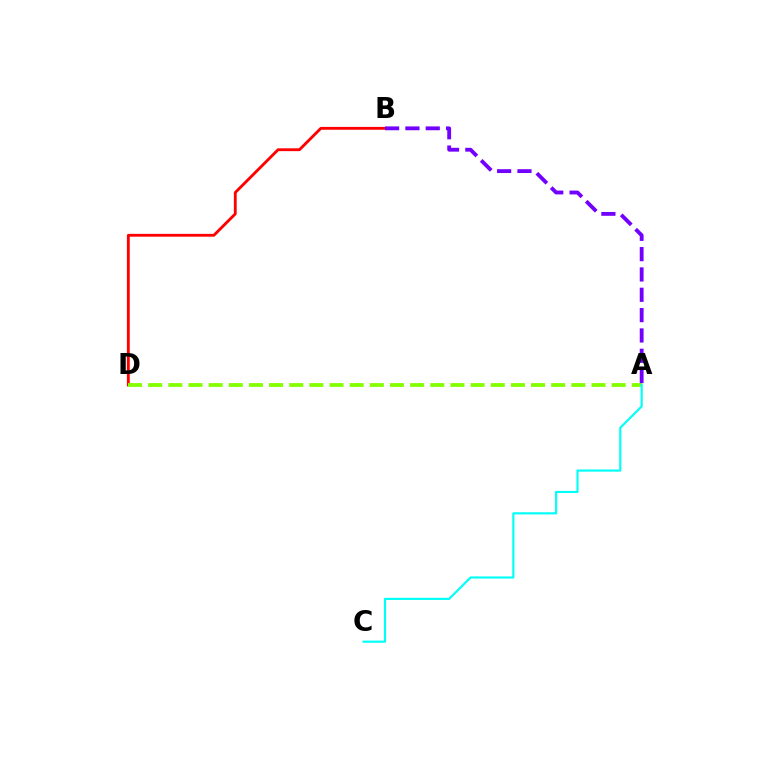{('B', 'D'): [{'color': '#ff0000', 'line_style': 'solid', 'thickness': 2.05}], ('A', 'D'): [{'color': '#84ff00', 'line_style': 'dashed', 'thickness': 2.74}], ('A', 'B'): [{'color': '#7200ff', 'line_style': 'dashed', 'thickness': 2.76}], ('A', 'C'): [{'color': '#00fff6', 'line_style': 'solid', 'thickness': 1.55}]}